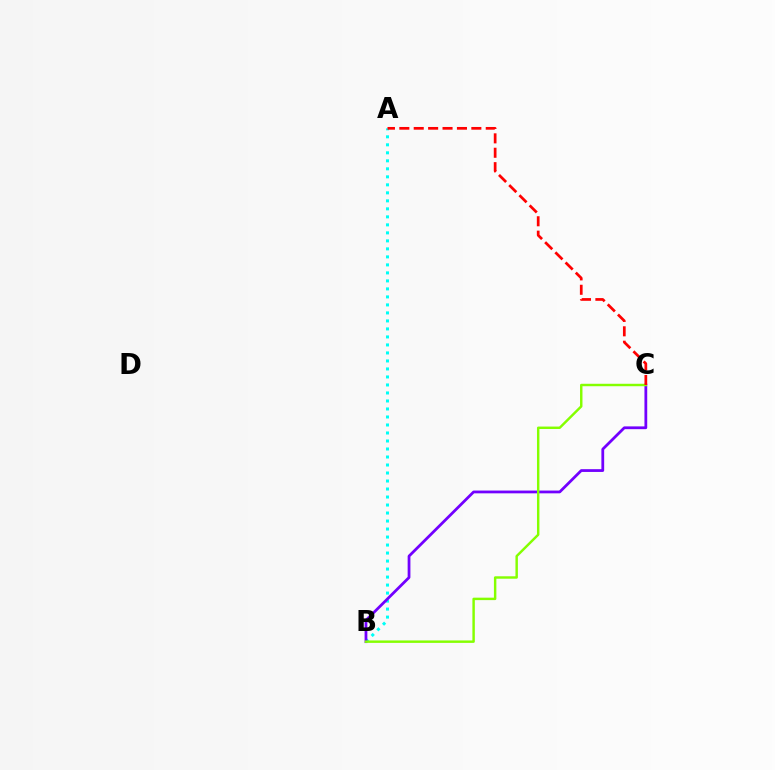{('A', 'B'): [{'color': '#00fff6', 'line_style': 'dotted', 'thickness': 2.17}], ('B', 'C'): [{'color': '#7200ff', 'line_style': 'solid', 'thickness': 2.0}, {'color': '#84ff00', 'line_style': 'solid', 'thickness': 1.76}], ('A', 'C'): [{'color': '#ff0000', 'line_style': 'dashed', 'thickness': 1.96}]}